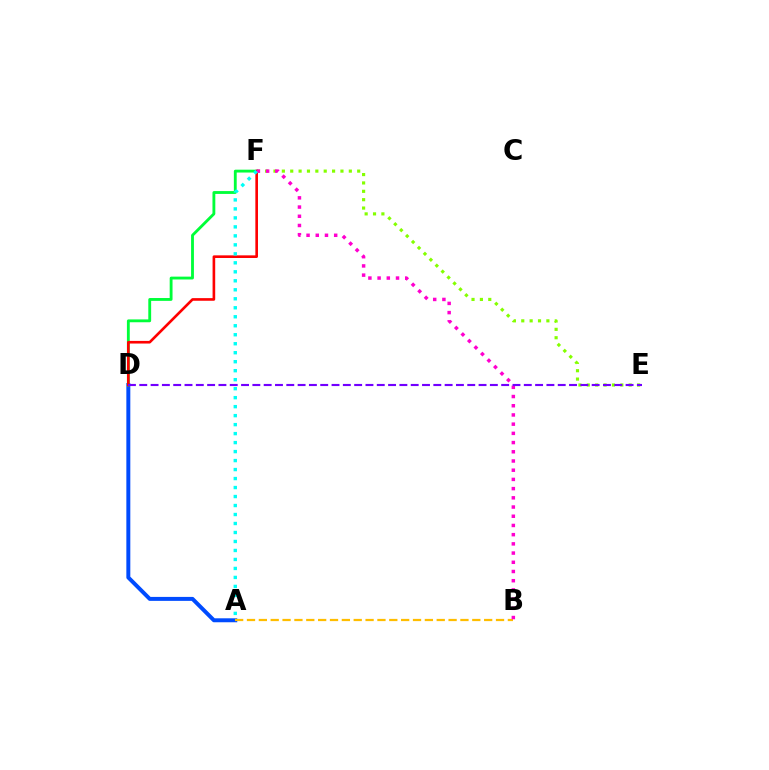{('E', 'F'): [{'color': '#84ff00', 'line_style': 'dotted', 'thickness': 2.27}], ('A', 'D'): [{'color': '#004bff', 'line_style': 'solid', 'thickness': 2.85}], ('D', 'F'): [{'color': '#00ff39', 'line_style': 'solid', 'thickness': 2.05}, {'color': '#ff0000', 'line_style': 'solid', 'thickness': 1.9}], ('A', 'B'): [{'color': '#ffbd00', 'line_style': 'dashed', 'thickness': 1.61}], ('B', 'F'): [{'color': '#ff00cf', 'line_style': 'dotted', 'thickness': 2.5}], ('D', 'E'): [{'color': '#7200ff', 'line_style': 'dashed', 'thickness': 1.54}], ('A', 'F'): [{'color': '#00fff6', 'line_style': 'dotted', 'thickness': 2.44}]}